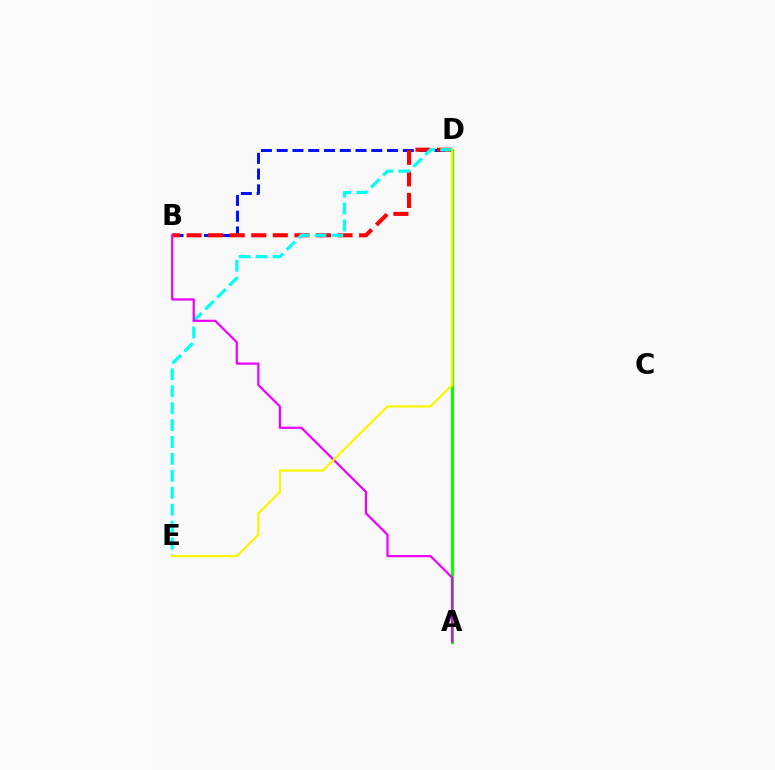{('B', 'D'): [{'color': '#0010ff', 'line_style': 'dashed', 'thickness': 2.14}, {'color': '#ff0000', 'line_style': 'dashed', 'thickness': 2.93}], ('D', 'E'): [{'color': '#00fff6', 'line_style': 'dashed', 'thickness': 2.3}, {'color': '#fcf500', 'line_style': 'solid', 'thickness': 1.59}], ('A', 'D'): [{'color': '#08ff00', 'line_style': 'solid', 'thickness': 2.26}], ('A', 'B'): [{'color': '#ee00ff', 'line_style': 'solid', 'thickness': 1.6}]}